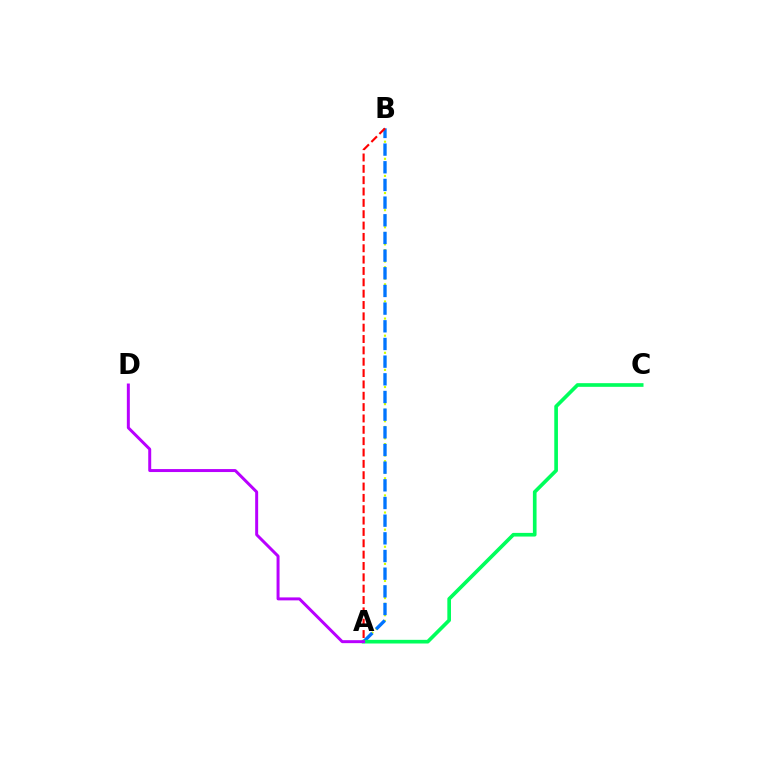{('A', 'B'): [{'color': '#d1ff00', 'line_style': 'dotted', 'thickness': 1.55}, {'color': '#0074ff', 'line_style': 'dashed', 'thickness': 2.4}, {'color': '#ff0000', 'line_style': 'dashed', 'thickness': 1.54}], ('A', 'C'): [{'color': '#00ff5c', 'line_style': 'solid', 'thickness': 2.64}], ('A', 'D'): [{'color': '#b900ff', 'line_style': 'solid', 'thickness': 2.14}]}